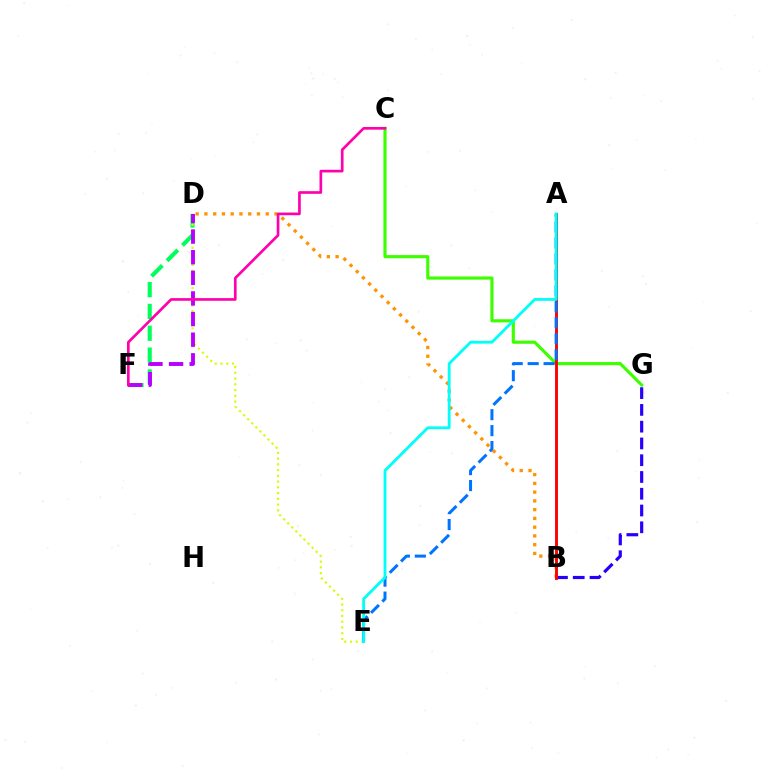{('D', 'F'): [{'color': '#00ff5c', 'line_style': 'dashed', 'thickness': 2.97}, {'color': '#b900ff', 'line_style': 'dashed', 'thickness': 2.8}], ('C', 'G'): [{'color': '#3dff00', 'line_style': 'solid', 'thickness': 2.26}], ('D', 'E'): [{'color': '#d1ff00', 'line_style': 'dotted', 'thickness': 1.56}], ('B', 'G'): [{'color': '#2500ff', 'line_style': 'dashed', 'thickness': 2.28}], ('B', 'D'): [{'color': '#ff9400', 'line_style': 'dotted', 'thickness': 2.38}], ('A', 'B'): [{'color': '#ff0000', 'line_style': 'solid', 'thickness': 2.09}], ('A', 'E'): [{'color': '#0074ff', 'line_style': 'dashed', 'thickness': 2.17}, {'color': '#00fff6', 'line_style': 'solid', 'thickness': 2.03}], ('C', 'F'): [{'color': '#ff00ac', 'line_style': 'solid', 'thickness': 1.92}]}